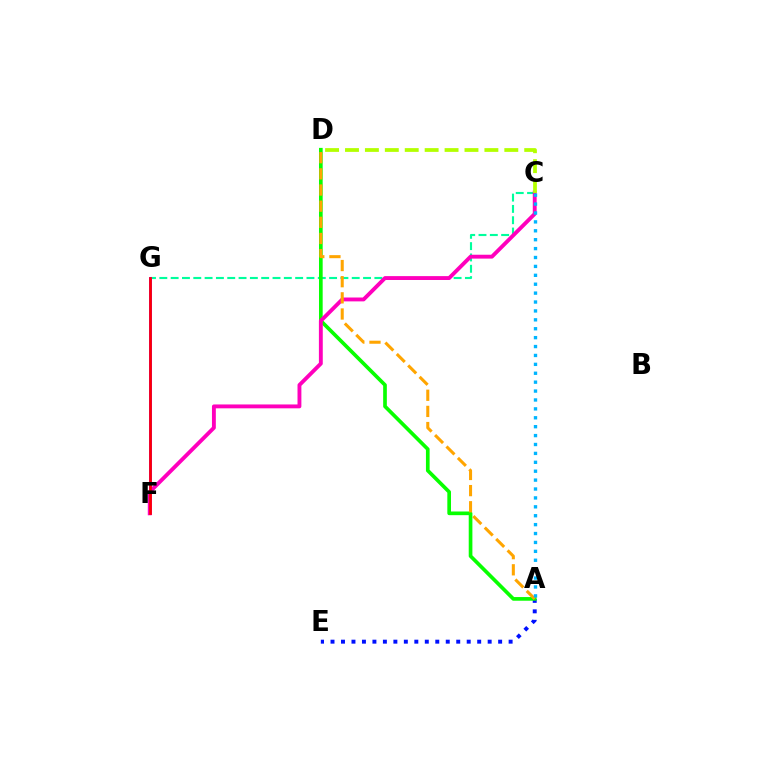{('A', 'E'): [{'color': '#0010ff', 'line_style': 'dotted', 'thickness': 2.85}], ('C', 'G'): [{'color': '#00ff9d', 'line_style': 'dashed', 'thickness': 1.54}], ('A', 'D'): [{'color': '#08ff00', 'line_style': 'solid', 'thickness': 2.64}, {'color': '#ffa500', 'line_style': 'dashed', 'thickness': 2.19}], ('F', 'G'): [{'color': '#9b00ff', 'line_style': 'solid', 'thickness': 2.05}, {'color': '#ff0000', 'line_style': 'solid', 'thickness': 1.9}], ('C', 'F'): [{'color': '#ff00bd', 'line_style': 'solid', 'thickness': 2.79}], ('C', 'D'): [{'color': '#b3ff00', 'line_style': 'dashed', 'thickness': 2.71}], ('A', 'C'): [{'color': '#00b5ff', 'line_style': 'dotted', 'thickness': 2.42}]}